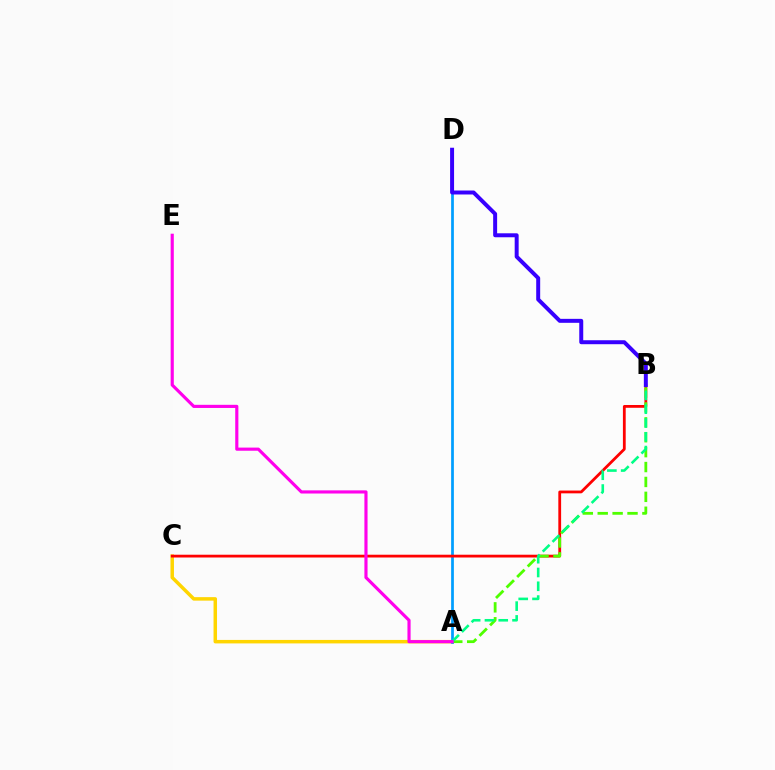{('A', 'C'): [{'color': '#ffd500', 'line_style': 'solid', 'thickness': 2.51}], ('A', 'D'): [{'color': '#009eff', 'line_style': 'solid', 'thickness': 1.97}], ('B', 'C'): [{'color': '#ff0000', 'line_style': 'solid', 'thickness': 2.01}], ('A', 'B'): [{'color': '#4fff00', 'line_style': 'dashed', 'thickness': 2.02}, {'color': '#00ff86', 'line_style': 'dashed', 'thickness': 1.87}], ('B', 'D'): [{'color': '#3700ff', 'line_style': 'solid', 'thickness': 2.86}], ('A', 'E'): [{'color': '#ff00ed', 'line_style': 'solid', 'thickness': 2.27}]}